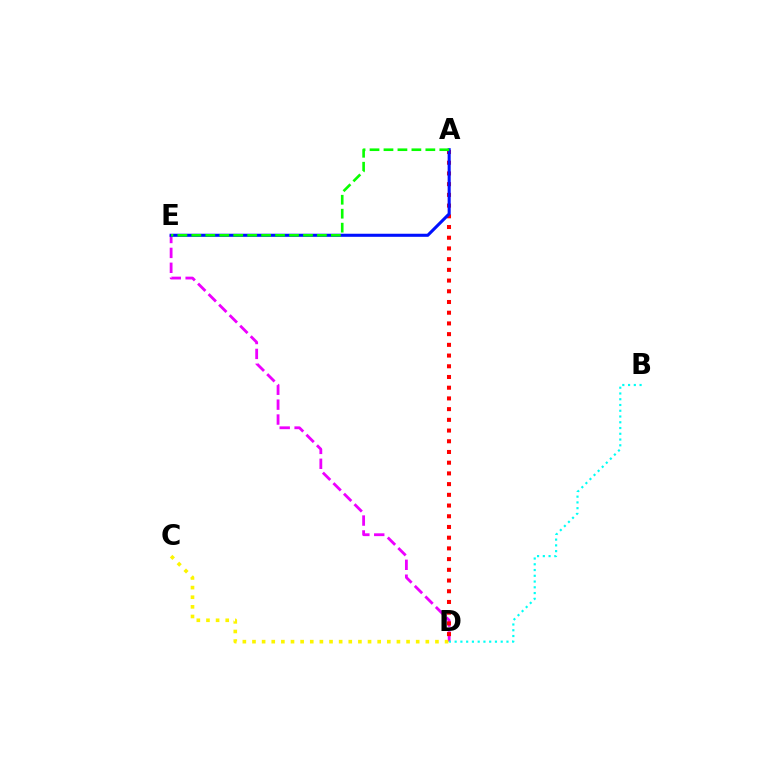{('D', 'E'): [{'color': '#ee00ff', 'line_style': 'dashed', 'thickness': 2.02}], ('C', 'D'): [{'color': '#fcf500', 'line_style': 'dotted', 'thickness': 2.62}], ('B', 'D'): [{'color': '#00fff6', 'line_style': 'dotted', 'thickness': 1.56}], ('A', 'D'): [{'color': '#ff0000', 'line_style': 'dotted', 'thickness': 2.91}], ('A', 'E'): [{'color': '#0010ff', 'line_style': 'solid', 'thickness': 2.21}, {'color': '#08ff00', 'line_style': 'dashed', 'thickness': 1.9}]}